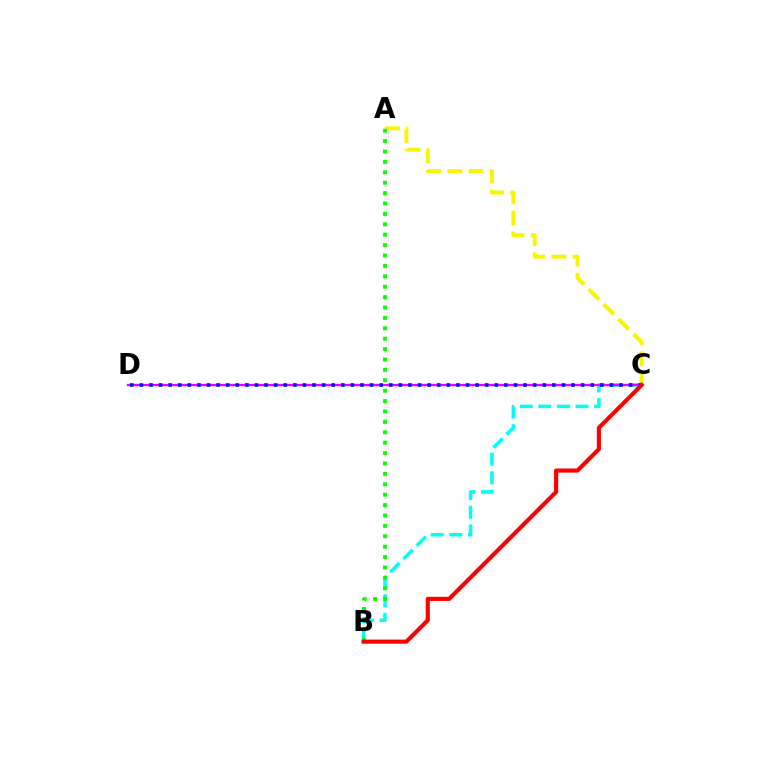{('B', 'C'): [{'color': '#00fff6', 'line_style': 'dashed', 'thickness': 2.53}, {'color': '#ff0000', 'line_style': 'solid', 'thickness': 2.98}], ('C', 'D'): [{'color': '#ee00ff', 'line_style': 'solid', 'thickness': 1.65}, {'color': '#0010ff', 'line_style': 'dotted', 'thickness': 2.61}], ('A', 'C'): [{'color': '#fcf500', 'line_style': 'dashed', 'thickness': 2.86}], ('A', 'B'): [{'color': '#08ff00', 'line_style': 'dotted', 'thickness': 2.83}]}